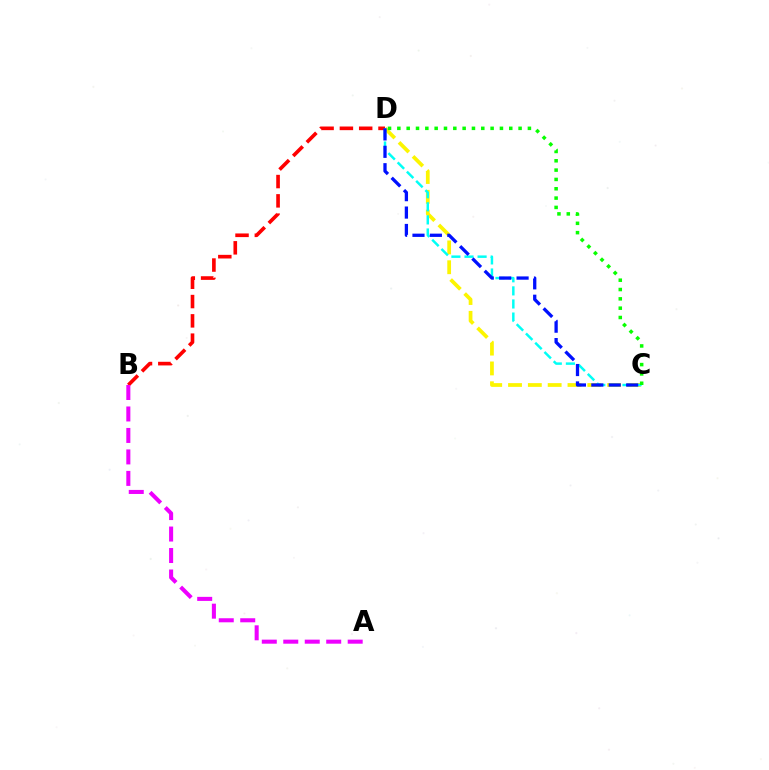{('C', 'D'): [{'color': '#fcf500', 'line_style': 'dashed', 'thickness': 2.69}, {'color': '#00fff6', 'line_style': 'dashed', 'thickness': 1.78}, {'color': '#08ff00', 'line_style': 'dotted', 'thickness': 2.53}, {'color': '#0010ff', 'line_style': 'dashed', 'thickness': 2.36}], ('B', 'D'): [{'color': '#ff0000', 'line_style': 'dashed', 'thickness': 2.62}], ('A', 'B'): [{'color': '#ee00ff', 'line_style': 'dashed', 'thickness': 2.92}]}